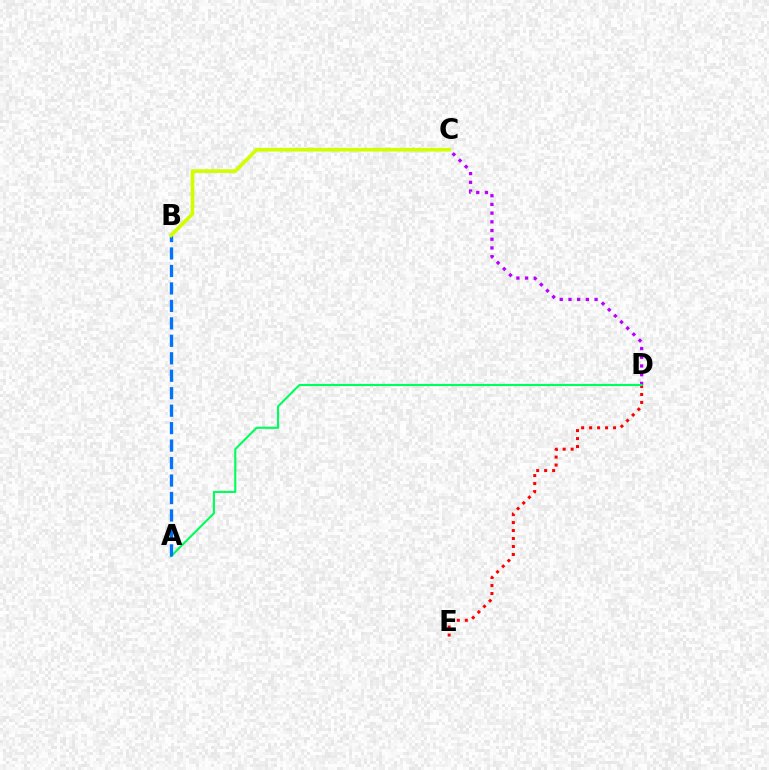{('D', 'E'): [{'color': '#ff0000', 'line_style': 'dotted', 'thickness': 2.17}], ('C', 'D'): [{'color': '#b900ff', 'line_style': 'dotted', 'thickness': 2.36}], ('A', 'D'): [{'color': '#00ff5c', 'line_style': 'solid', 'thickness': 1.54}], ('A', 'B'): [{'color': '#0074ff', 'line_style': 'dashed', 'thickness': 2.37}], ('B', 'C'): [{'color': '#d1ff00', 'line_style': 'solid', 'thickness': 2.62}]}